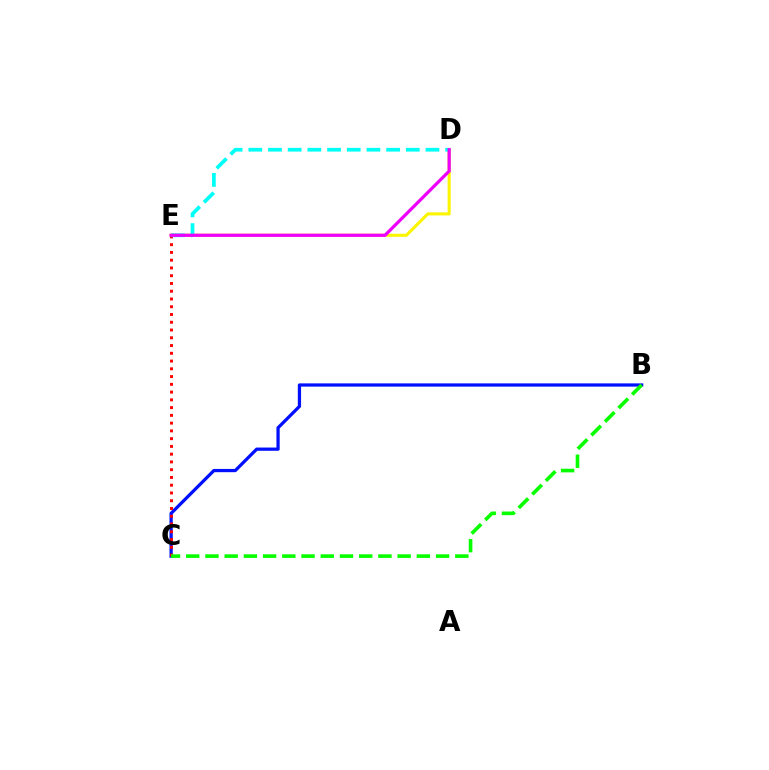{('D', 'E'): [{'color': '#fcf500', 'line_style': 'solid', 'thickness': 2.22}, {'color': '#00fff6', 'line_style': 'dashed', 'thickness': 2.67}, {'color': '#ee00ff', 'line_style': 'solid', 'thickness': 2.33}], ('B', 'C'): [{'color': '#0010ff', 'line_style': 'solid', 'thickness': 2.34}, {'color': '#08ff00', 'line_style': 'dashed', 'thickness': 2.61}], ('C', 'E'): [{'color': '#ff0000', 'line_style': 'dotted', 'thickness': 2.11}]}